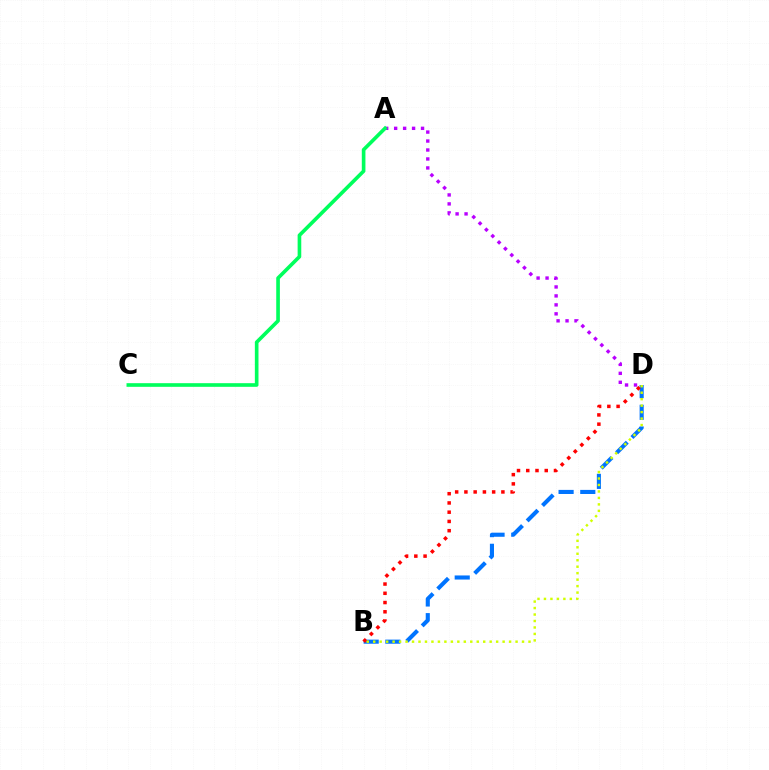{('A', 'D'): [{'color': '#b900ff', 'line_style': 'dotted', 'thickness': 2.44}], ('B', 'D'): [{'color': '#0074ff', 'line_style': 'dashed', 'thickness': 2.95}, {'color': '#ff0000', 'line_style': 'dotted', 'thickness': 2.51}, {'color': '#d1ff00', 'line_style': 'dotted', 'thickness': 1.76}], ('A', 'C'): [{'color': '#00ff5c', 'line_style': 'solid', 'thickness': 2.62}]}